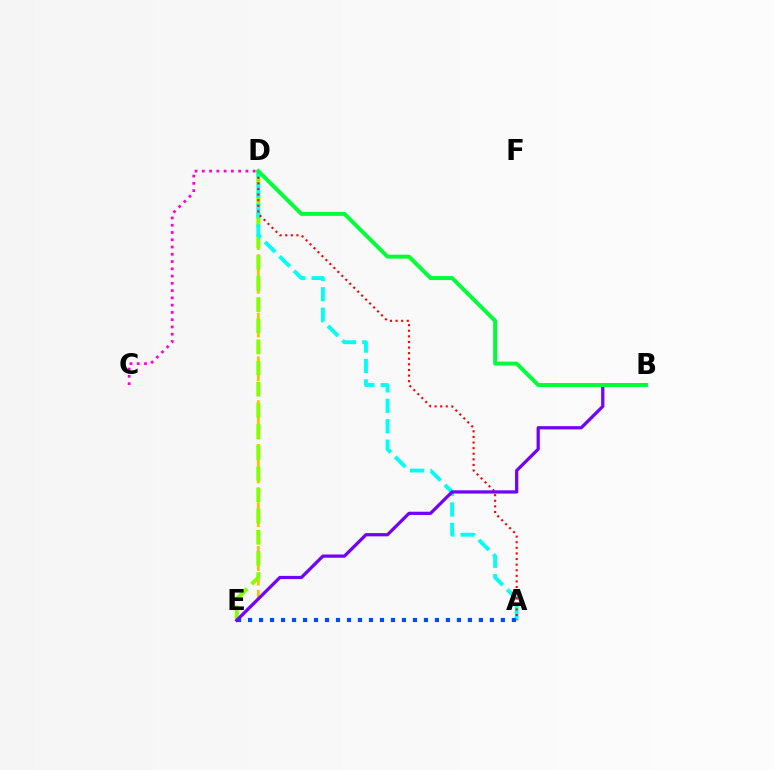{('D', 'E'): [{'color': '#ffbd00', 'line_style': 'dashed', 'thickness': 1.98}, {'color': '#84ff00', 'line_style': 'dashed', 'thickness': 2.87}], ('C', 'D'): [{'color': '#ff00cf', 'line_style': 'dotted', 'thickness': 1.97}], ('A', 'D'): [{'color': '#00fff6', 'line_style': 'dashed', 'thickness': 2.78}, {'color': '#ff0000', 'line_style': 'dotted', 'thickness': 1.52}], ('A', 'E'): [{'color': '#004bff', 'line_style': 'dotted', 'thickness': 2.99}], ('B', 'E'): [{'color': '#7200ff', 'line_style': 'solid', 'thickness': 2.33}], ('B', 'D'): [{'color': '#00ff39', 'line_style': 'solid', 'thickness': 2.85}]}